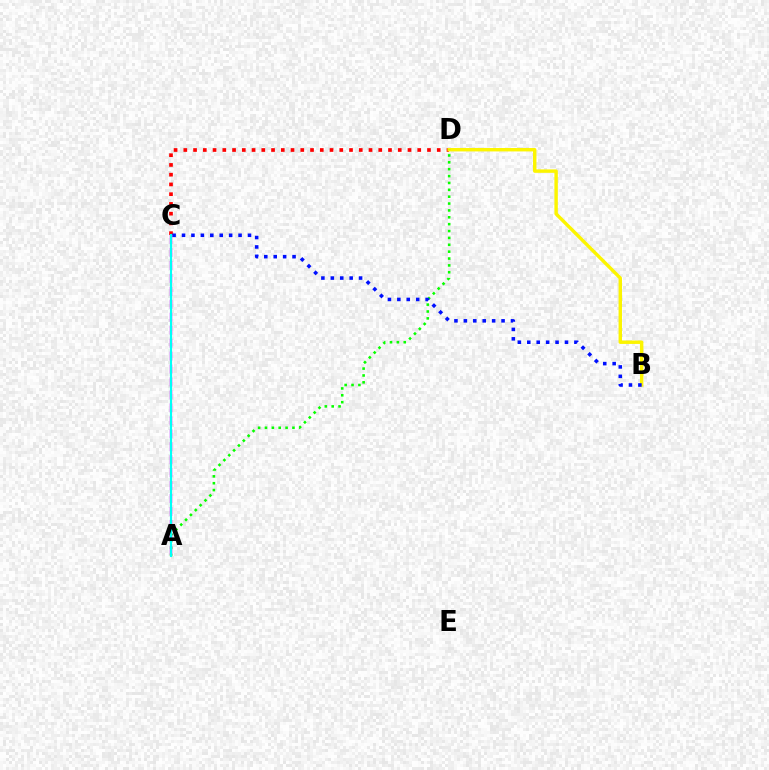{('C', 'D'): [{'color': '#ff0000', 'line_style': 'dotted', 'thickness': 2.65}], ('B', 'D'): [{'color': '#fcf500', 'line_style': 'solid', 'thickness': 2.46}], ('A', 'D'): [{'color': '#08ff00', 'line_style': 'dotted', 'thickness': 1.87}], ('A', 'C'): [{'color': '#ee00ff', 'line_style': 'dashed', 'thickness': 1.76}, {'color': '#00fff6', 'line_style': 'solid', 'thickness': 1.52}], ('B', 'C'): [{'color': '#0010ff', 'line_style': 'dotted', 'thickness': 2.56}]}